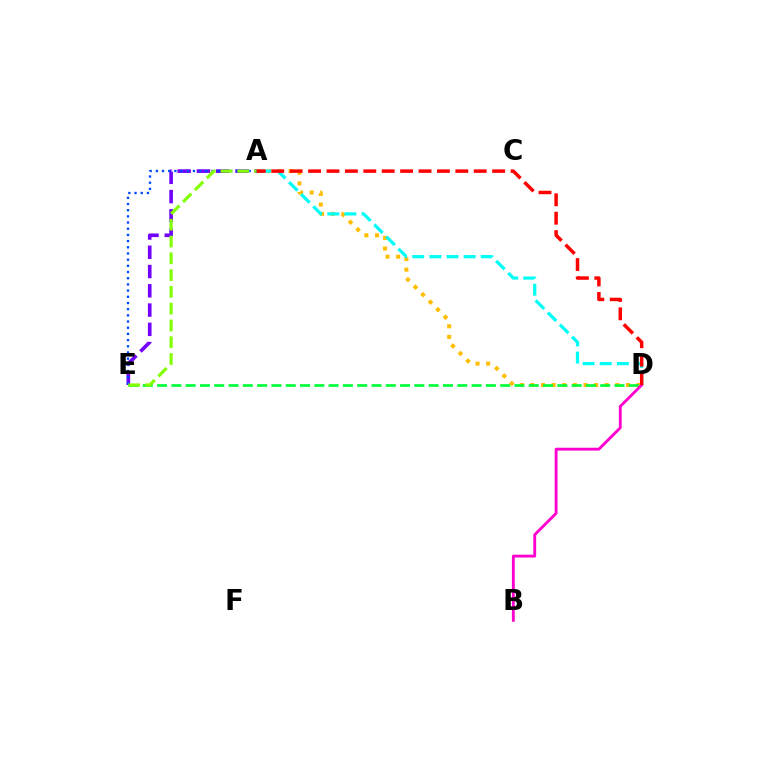{('A', 'D'): [{'color': '#ffbd00', 'line_style': 'dotted', 'thickness': 2.89}, {'color': '#00fff6', 'line_style': 'dashed', 'thickness': 2.33}, {'color': '#ff0000', 'line_style': 'dashed', 'thickness': 2.5}], ('D', 'E'): [{'color': '#00ff39', 'line_style': 'dashed', 'thickness': 1.94}], ('A', 'E'): [{'color': '#7200ff', 'line_style': 'dashed', 'thickness': 2.62}, {'color': '#004bff', 'line_style': 'dotted', 'thickness': 1.68}, {'color': '#84ff00', 'line_style': 'dashed', 'thickness': 2.28}], ('B', 'D'): [{'color': '#ff00cf', 'line_style': 'solid', 'thickness': 2.06}]}